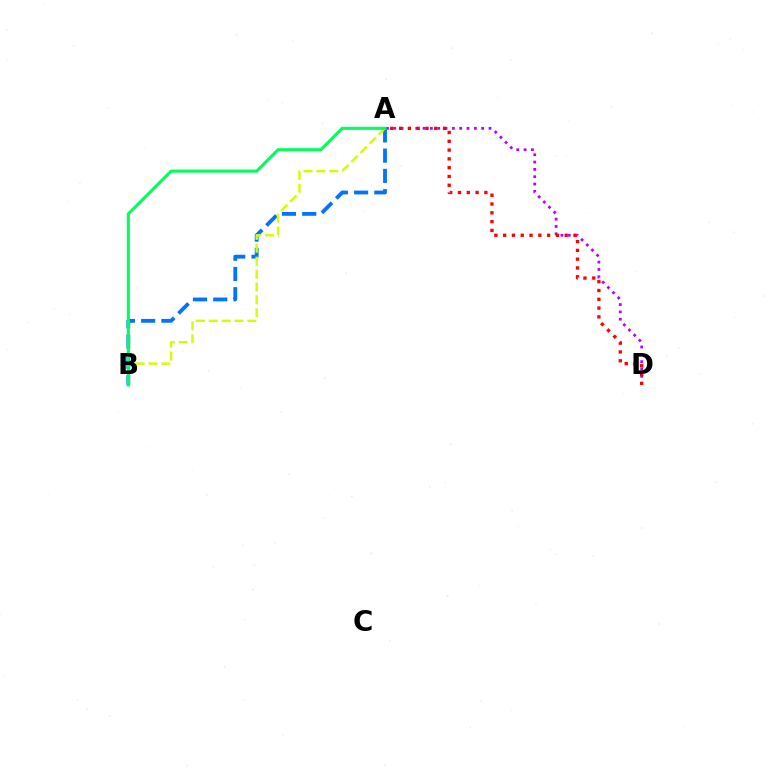{('A', 'D'): [{'color': '#b900ff', 'line_style': 'dotted', 'thickness': 1.99}, {'color': '#ff0000', 'line_style': 'dotted', 'thickness': 2.39}], ('A', 'B'): [{'color': '#0074ff', 'line_style': 'dashed', 'thickness': 2.75}, {'color': '#d1ff00', 'line_style': 'dashed', 'thickness': 1.75}, {'color': '#00ff5c', 'line_style': 'solid', 'thickness': 2.21}]}